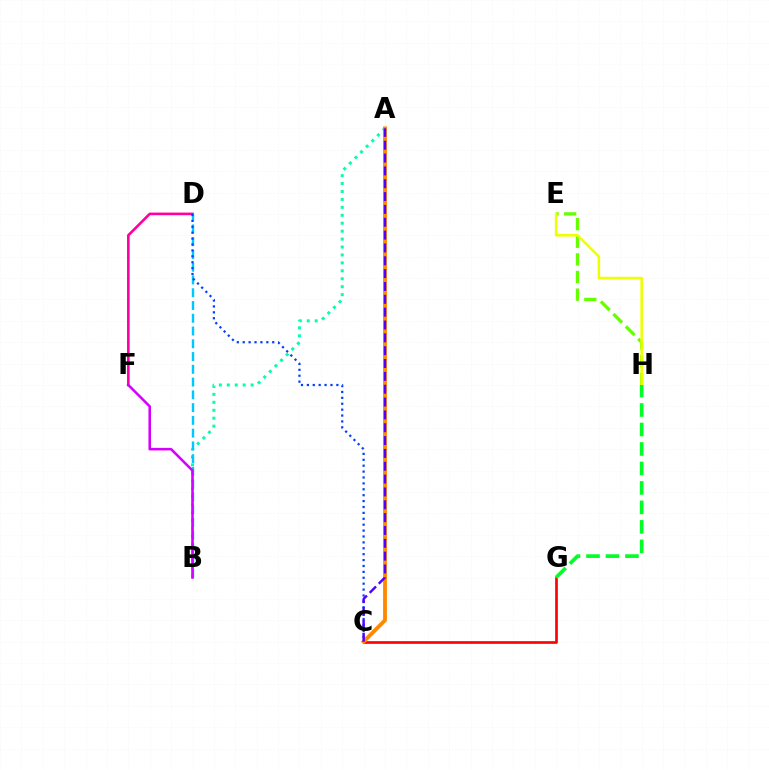{('A', 'B'): [{'color': '#00ffaf', 'line_style': 'dotted', 'thickness': 2.16}], ('E', 'H'): [{'color': '#66ff00', 'line_style': 'dashed', 'thickness': 2.39}, {'color': '#eeff00', 'line_style': 'solid', 'thickness': 1.83}], ('D', 'F'): [{'color': '#ff00a0', 'line_style': 'solid', 'thickness': 1.89}], ('C', 'G'): [{'color': '#ff0000', 'line_style': 'solid', 'thickness': 1.92}], ('G', 'H'): [{'color': '#00ff27', 'line_style': 'dashed', 'thickness': 2.65}], ('A', 'C'): [{'color': '#ff8800', 'line_style': 'solid', 'thickness': 2.75}, {'color': '#4f00ff', 'line_style': 'dashed', 'thickness': 1.74}], ('B', 'D'): [{'color': '#00c7ff', 'line_style': 'dashed', 'thickness': 1.73}], ('C', 'D'): [{'color': '#003fff', 'line_style': 'dotted', 'thickness': 1.6}], ('B', 'F'): [{'color': '#d600ff', 'line_style': 'solid', 'thickness': 1.84}]}